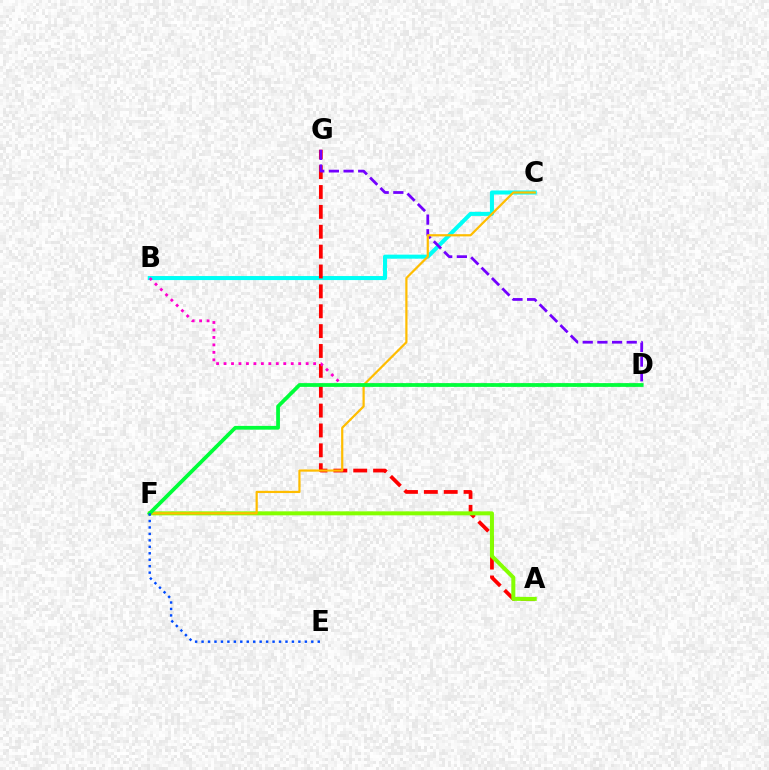{('B', 'C'): [{'color': '#00fff6', 'line_style': 'solid', 'thickness': 2.91}], ('A', 'G'): [{'color': '#ff0000', 'line_style': 'dashed', 'thickness': 2.7}], ('D', 'G'): [{'color': '#7200ff', 'line_style': 'dashed', 'thickness': 1.99}], ('A', 'F'): [{'color': '#84ff00', 'line_style': 'solid', 'thickness': 2.88}], ('B', 'D'): [{'color': '#ff00cf', 'line_style': 'dotted', 'thickness': 2.03}], ('C', 'F'): [{'color': '#ffbd00', 'line_style': 'solid', 'thickness': 1.59}], ('D', 'F'): [{'color': '#00ff39', 'line_style': 'solid', 'thickness': 2.71}], ('E', 'F'): [{'color': '#004bff', 'line_style': 'dotted', 'thickness': 1.75}]}